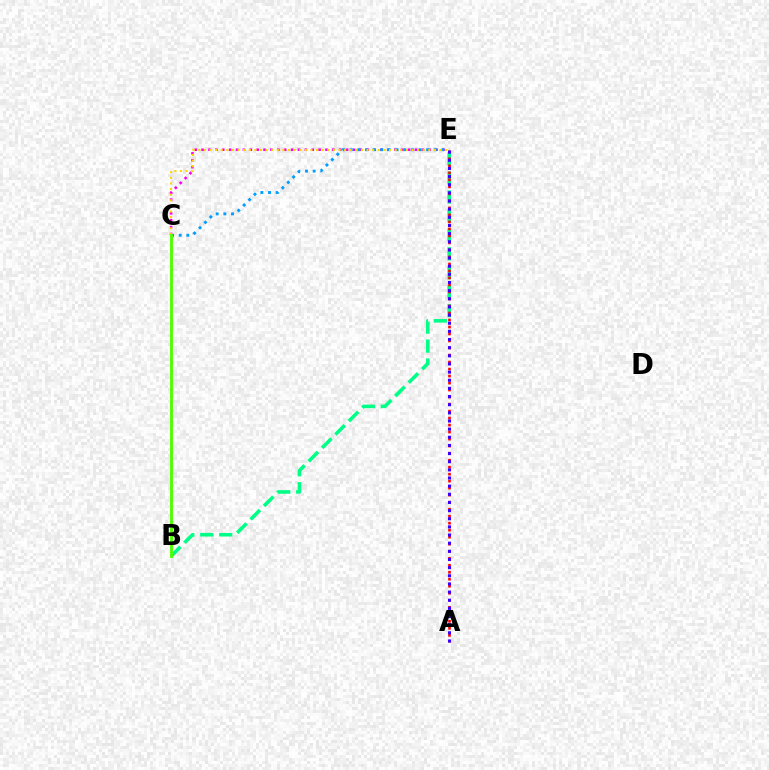{('C', 'E'): [{'color': '#ff00ed', 'line_style': 'dotted', 'thickness': 1.87}, {'color': '#009eff', 'line_style': 'dotted', 'thickness': 2.08}, {'color': '#ffd500', 'line_style': 'dotted', 'thickness': 1.52}], ('B', 'E'): [{'color': '#00ff86', 'line_style': 'dashed', 'thickness': 2.57}], ('A', 'E'): [{'color': '#ff0000', 'line_style': 'dotted', 'thickness': 1.9}, {'color': '#3700ff', 'line_style': 'dotted', 'thickness': 2.21}], ('B', 'C'): [{'color': '#4fff00', 'line_style': 'solid', 'thickness': 2.07}]}